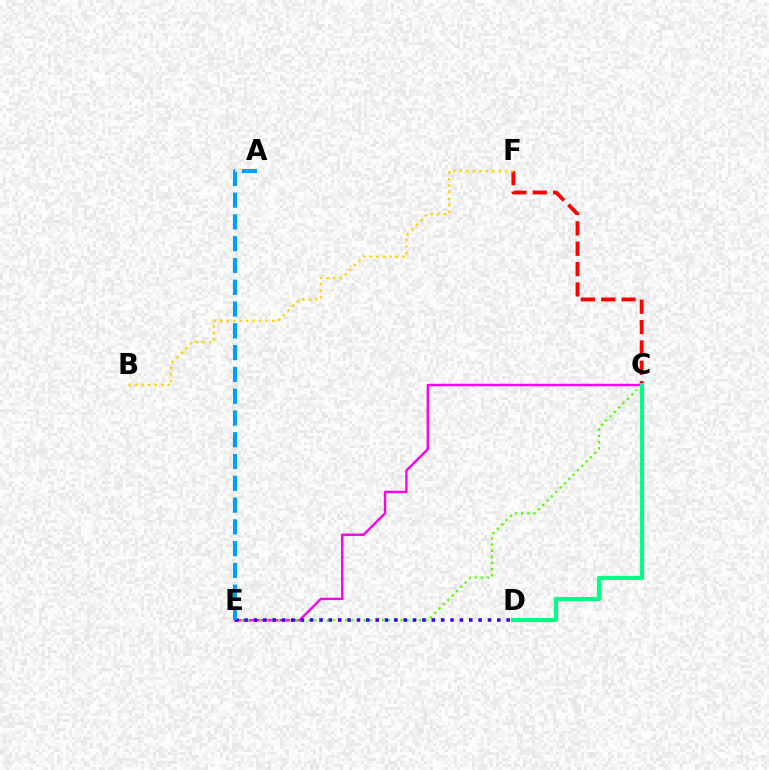{('C', 'F'): [{'color': '#ff0000', 'line_style': 'dashed', 'thickness': 2.77}], ('B', 'F'): [{'color': '#ffd500', 'line_style': 'dotted', 'thickness': 1.77}], ('C', 'E'): [{'color': '#ff00ed', 'line_style': 'solid', 'thickness': 1.72}, {'color': '#4fff00', 'line_style': 'dotted', 'thickness': 1.67}], ('C', 'D'): [{'color': '#00ff86', 'line_style': 'solid', 'thickness': 2.99}], ('D', 'E'): [{'color': '#3700ff', 'line_style': 'dotted', 'thickness': 2.54}], ('A', 'E'): [{'color': '#009eff', 'line_style': 'dashed', 'thickness': 2.96}]}